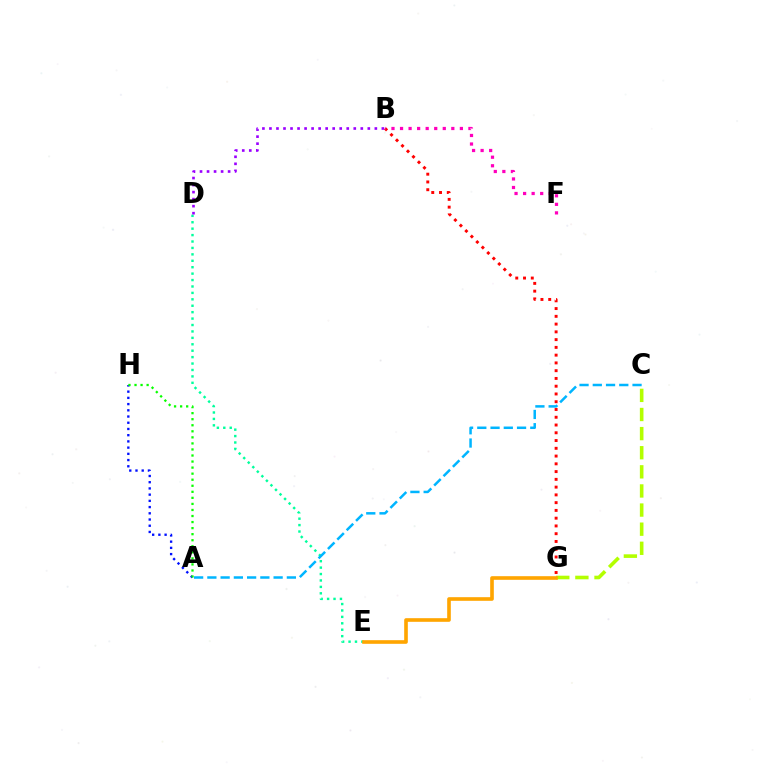{('A', 'H'): [{'color': '#0010ff', 'line_style': 'dotted', 'thickness': 1.69}, {'color': '#08ff00', 'line_style': 'dotted', 'thickness': 1.64}], ('D', 'E'): [{'color': '#00ff9d', 'line_style': 'dotted', 'thickness': 1.75}], ('B', 'G'): [{'color': '#ff0000', 'line_style': 'dotted', 'thickness': 2.11}], ('A', 'C'): [{'color': '#00b5ff', 'line_style': 'dashed', 'thickness': 1.8}], ('C', 'G'): [{'color': '#b3ff00', 'line_style': 'dashed', 'thickness': 2.6}], ('E', 'G'): [{'color': '#ffa500', 'line_style': 'solid', 'thickness': 2.62}], ('B', 'D'): [{'color': '#9b00ff', 'line_style': 'dotted', 'thickness': 1.91}], ('B', 'F'): [{'color': '#ff00bd', 'line_style': 'dotted', 'thickness': 2.32}]}